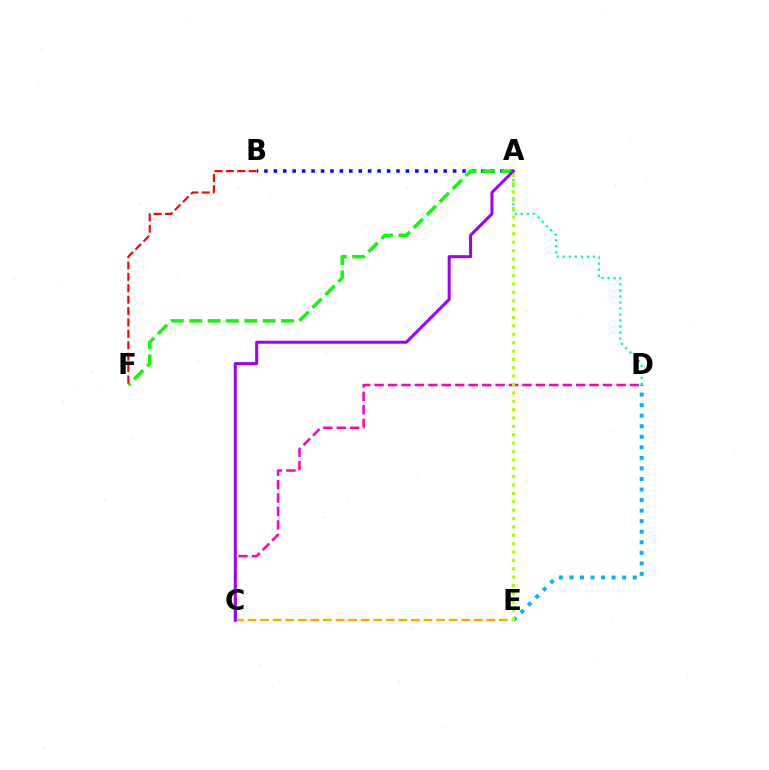{('A', 'B'): [{'color': '#0010ff', 'line_style': 'dotted', 'thickness': 2.56}], ('A', 'F'): [{'color': '#08ff00', 'line_style': 'dashed', 'thickness': 2.5}], ('C', 'D'): [{'color': '#ff00bd', 'line_style': 'dashed', 'thickness': 1.83}], ('C', 'E'): [{'color': '#ffa500', 'line_style': 'dashed', 'thickness': 1.71}], ('A', 'D'): [{'color': '#00ff9d', 'line_style': 'dotted', 'thickness': 1.64}], ('B', 'F'): [{'color': '#ff0000', 'line_style': 'dashed', 'thickness': 1.55}], ('D', 'E'): [{'color': '#00b5ff', 'line_style': 'dotted', 'thickness': 2.87}], ('A', 'C'): [{'color': '#9b00ff', 'line_style': 'solid', 'thickness': 2.16}], ('A', 'E'): [{'color': '#b3ff00', 'line_style': 'dotted', 'thickness': 2.27}]}